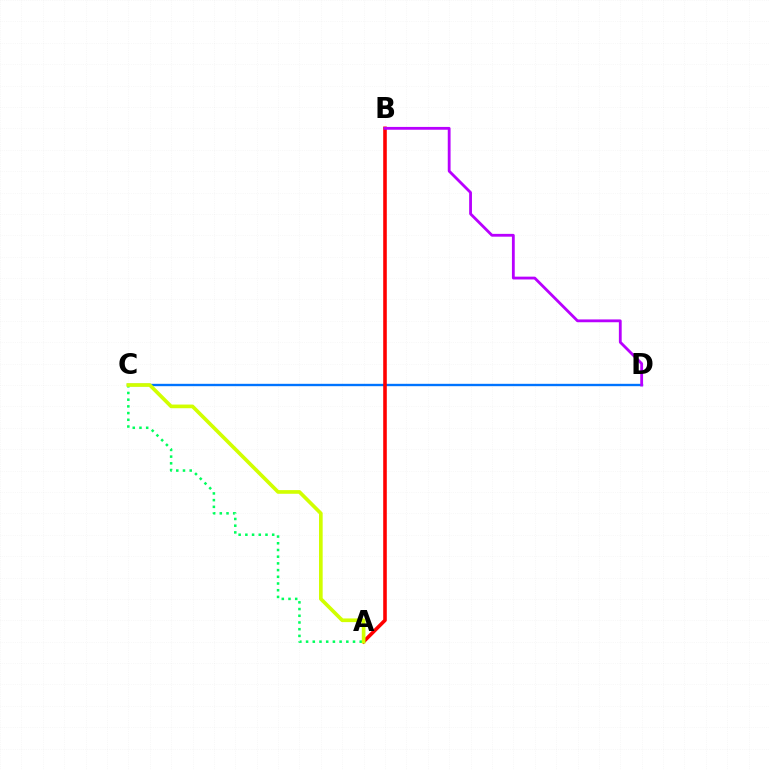{('C', 'D'): [{'color': '#0074ff', 'line_style': 'solid', 'thickness': 1.71}], ('A', 'B'): [{'color': '#ff0000', 'line_style': 'solid', 'thickness': 2.58}], ('A', 'C'): [{'color': '#00ff5c', 'line_style': 'dotted', 'thickness': 1.82}, {'color': '#d1ff00', 'line_style': 'solid', 'thickness': 2.64}], ('B', 'D'): [{'color': '#b900ff', 'line_style': 'solid', 'thickness': 2.03}]}